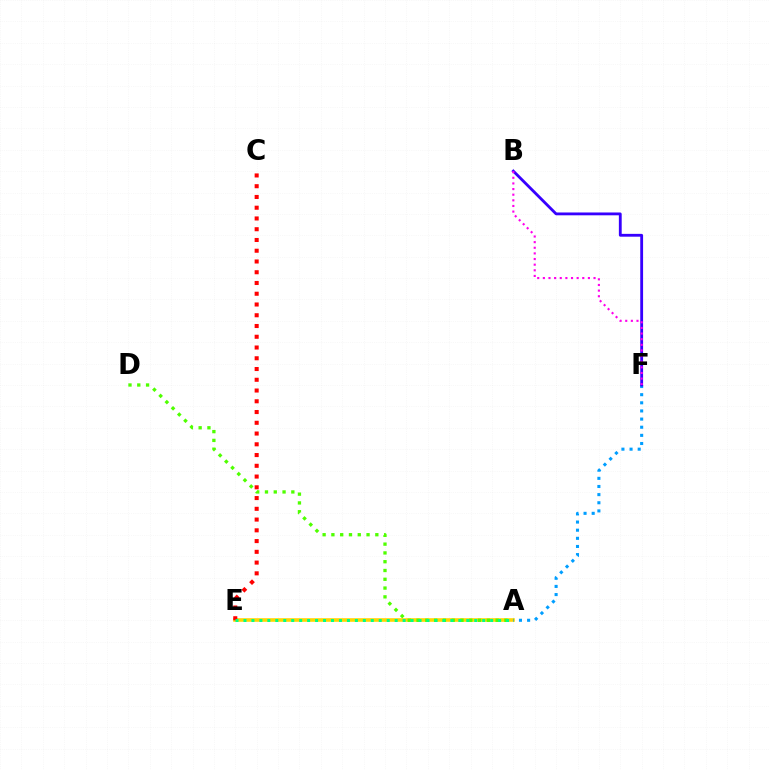{('A', 'E'): [{'color': '#ffd500', 'line_style': 'solid', 'thickness': 2.59}, {'color': '#00ff86', 'line_style': 'dotted', 'thickness': 2.16}], ('A', 'D'): [{'color': '#4fff00', 'line_style': 'dotted', 'thickness': 2.39}], ('C', 'E'): [{'color': '#ff0000', 'line_style': 'dotted', 'thickness': 2.92}], ('A', 'F'): [{'color': '#009eff', 'line_style': 'dotted', 'thickness': 2.21}], ('B', 'F'): [{'color': '#3700ff', 'line_style': 'solid', 'thickness': 2.04}, {'color': '#ff00ed', 'line_style': 'dotted', 'thickness': 1.53}]}